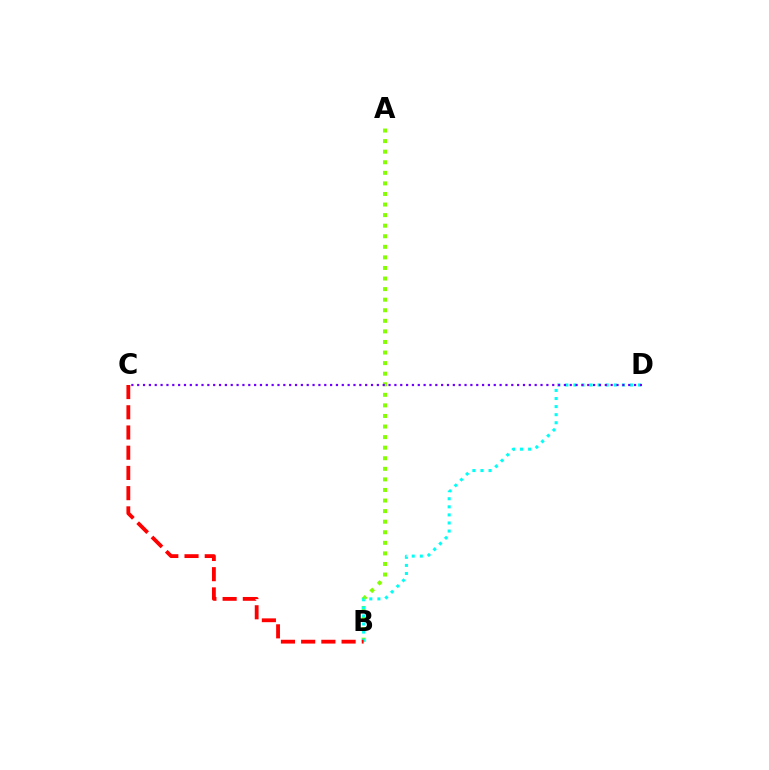{('A', 'B'): [{'color': '#84ff00', 'line_style': 'dotted', 'thickness': 2.87}], ('B', 'D'): [{'color': '#00fff6', 'line_style': 'dotted', 'thickness': 2.19}], ('C', 'D'): [{'color': '#7200ff', 'line_style': 'dotted', 'thickness': 1.59}], ('B', 'C'): [{'color': '#ff0000', 'line_style': 'dashed', 'thickness': 2.75}]}